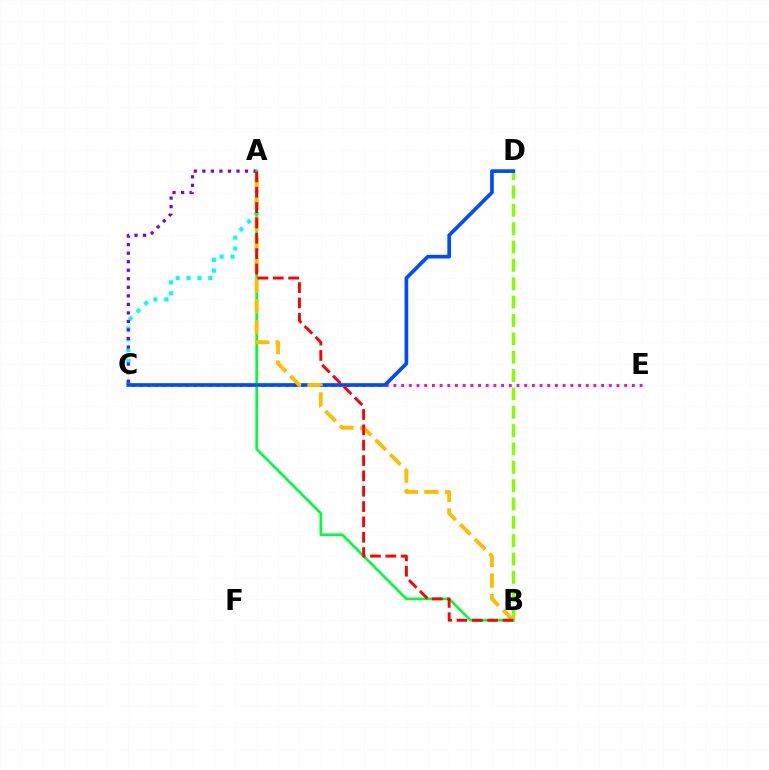{('A', 'C'): [{'color': '#00fff6', 'line_style': 'dotted', 'thickness': 2.96}, {'color': '#7200ff', 'line_style': 'dotted', 'thickness': 2.32}], ('B', 'D'): [{'color': '#84ff00', 'line_style': 'dashed', 'thickness': 2.49}], ('C', 'E'): [{'color': '#ff00cf', 'line_style': 'dotted', 'thickness': 2.09}], ('A', 'B'): [{'color': '#00ff39', 'line_style': 'solid', 'thickness': 1.9}, {'color': '#ffbd00', 'line_style': 'dashed', 'thickness': 2.81}, {'color': '#ff0000', 'line_style': 'dashed', 'thickness': 2.08}], ('C', 'D'): [{'color': '#004bff', 'line_style': 'solid', 'thickness': 2.65}]}